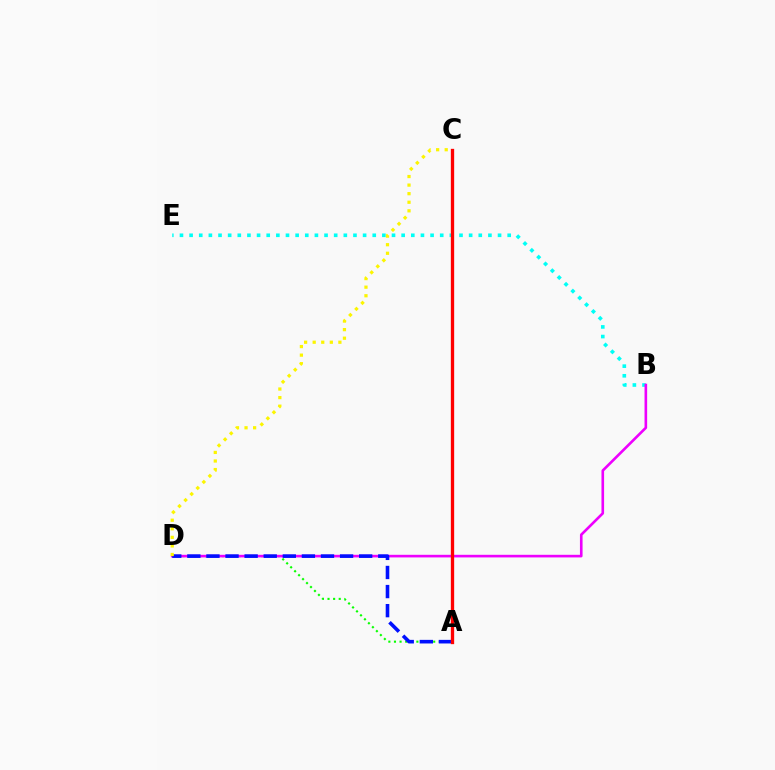{('B', 'E'): [{'color': '#00fff6', 'line_style': 'dotted', 'thickness': 2.62}], ('A', 'D'): [{'color': '#08ff00', 'line_style': 'dotted', 'thickness': 1.52}, {'color': '#0010ff', 'line_style': 'dashed', 'thickness': 2.59}], ('B', 'D'): [{'color': '#ee00ff', 'line_style': 'solid', 'thickness': 1.89}], ('C', 'D'): [{'color': '#fcf500', 'line_style': 'dotted', 'thickness': 2.33}], ('A', 'C'): [{'color': '#ff0000', 'line_style': 'solid', 'thickness': 2.39}]}